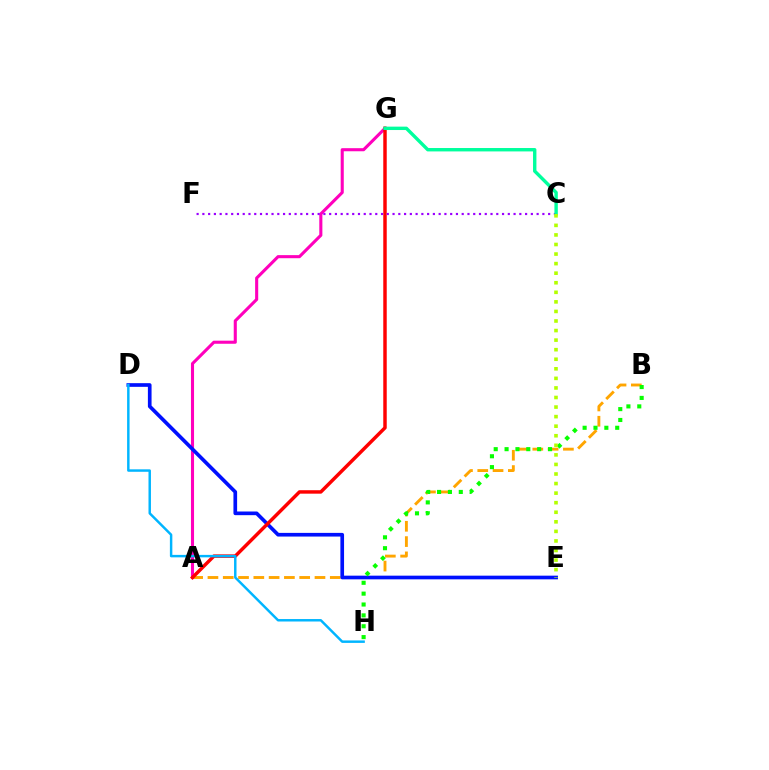{('A', 'B'): [{'color': '#ffa500', 'line_style': 'dashed', 'thickness': 2.08}], ('A', 'G'): [{'color': '#ff00bd', 'line_style': 'solid', 'thickness': 2.22}, {'color': '#ff0000', 'line_style': 'solid', 'thickness': 2.49}], ('D', 'E'): [{'color': '#0010ff', 'line_style': 'solid', 'thickness': 2.64}], ('C', 'F'): [{'color': '#9b00ff', 'line_style': 'dotted', 'thickness': 1.57}], ('C', 'G'): [{'color': '#00ff9d', 'line_style': 'solid', 'thickness': 2.44}], ('B', 'H'): [{'color': '#08ff00', 'line_style': 'dotted', 'thickness': 2.95}], ('D', 'H'): [{'color': '#00b5ff', 'line_style': 'solid', 'thickness': 1.77}], ('C', 'E'): [{'color': '#b3ff00', 'line_style': 'dotted', 'thickness': 2.6}]}